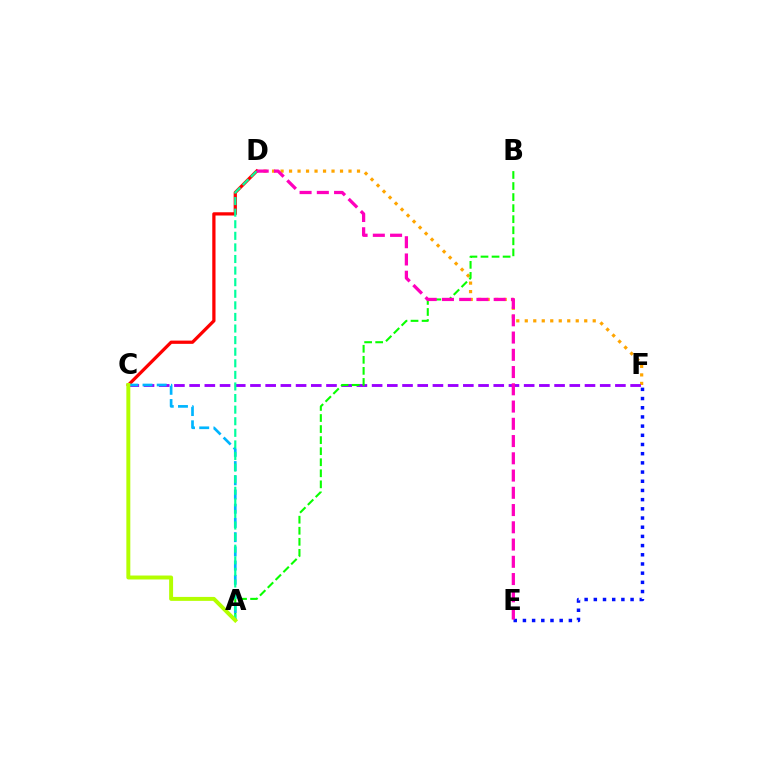{('D', 'F'): [{'color': '#ffa500', 'line_style': 'dotted', 'thickness': 2.31}], ('C', 'F'): [{'color': '#9b00ff', 'line_style': 'dashed', 'thickness': 2.07}], ('A', 'B'): [{'color': '#08ff00', 'line_style': 'dashed', 'thickness': 1.5}], ('E', 'F'): [{'color': '#0010ff', 'line_style': 'dotted', 'thickness': 2.5}], ('C', 'D'): [{'color': '#ff0000', 'line_style': 'solid', 'thickness': 2.34}], ('A', 'C'): [{'color': '#00b5ff', 'line_style': 'dashed', 'thickness': 1.93}, {'color': '#b3ff00', 'line_style': 'solid', 'thickness': 2.84}], ('A', 'D'): [{'color': '#00ff9d', 'line_style': 'dashed', 'thickness': 1.57}], ('D', 'E'): [{'color': '#ff00bd', 'line_style': 'dashed', 'thickness': 2.34}]}